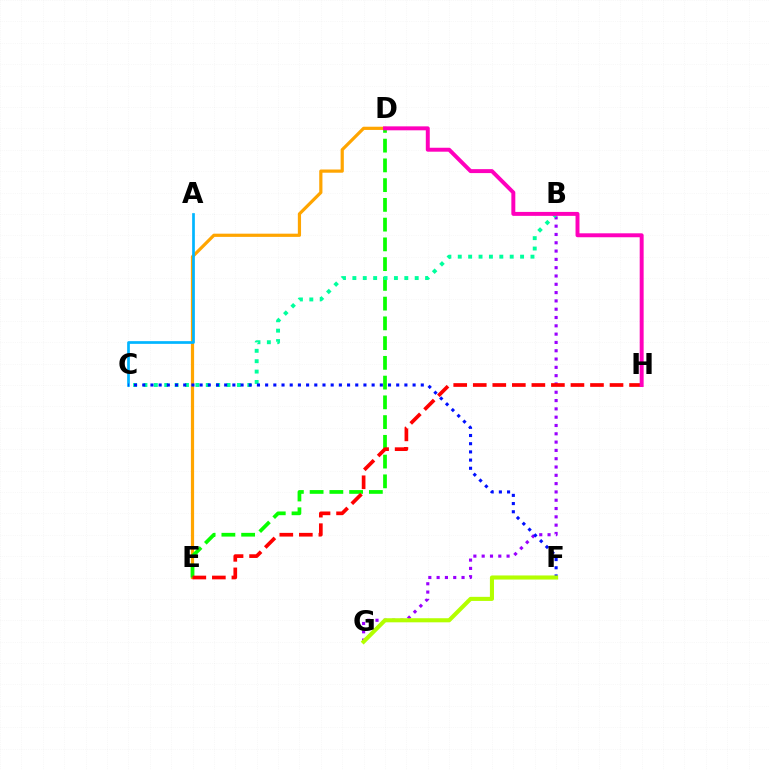{('D', 'E'): [{'color': '#ffa500', 'line_style': 'solid', 'thickness': 2.31}, {'color': '#08ff00', 'line_style': 'dashed', 'thickness': 2.68}], ('B', 'G'): [{'color': '#9b00ff', 'line_style': 'dotted', 'thickness': 2.26}], ('A', 'C'): [{'color': '#00b5ff', 'line_style': 'solid', 'thickness': 1.94}], ('B', 'C'): [{'color': '#00ff9d', 'line_style': 'dotted', 'thickness': 2.82}], ('C', 'F'): [{'color': '#0010ff', 'line_style': 'dotted', 'thickness': 2.23}], ('E', 'H'): [{'color': '#ff0000', 'line_style': 'dashed', 'thickness': 2.65}], ('D', 'H'): [{'color': '#ff00bd', 'line_style': 'solid', 'thickness': 2.84}], ('F', 'G'): [{'color': '#b3ff00', 'line_style': 'solid', 'thickness': 2.94}]}